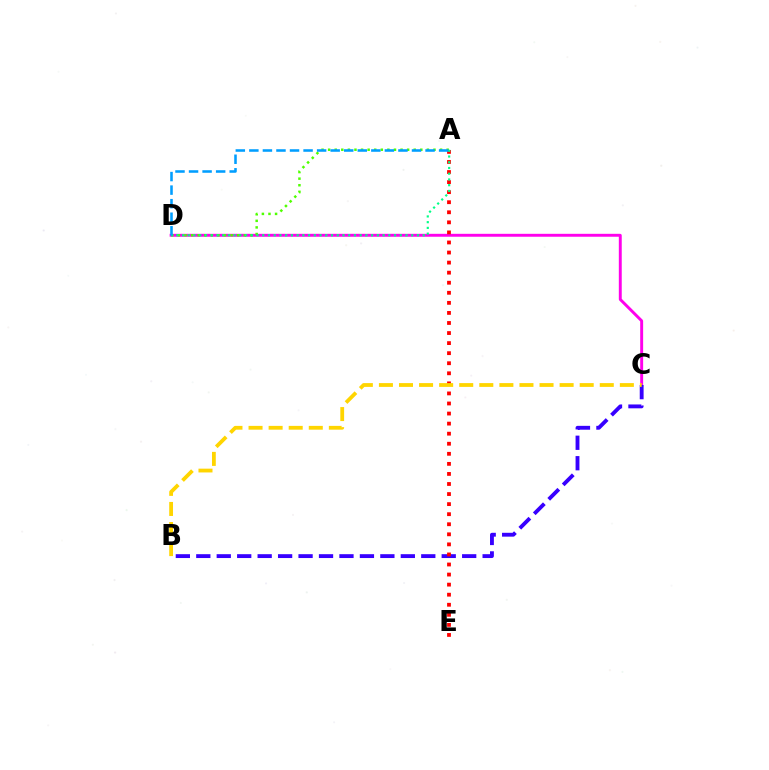{('C', 'D'): [{'color': '#ff00ed', 'line_style': 'solid', 'thickness': 2.11}], ('B', 'C'): [{'color': '#3700ff', 'line_style': 'dashed', 'thickness': 2.78}, {'color': '#ffd500', 'line_style': 'dashed', 'thickness': 2.73}], ('A', 'D'): [{'color': '#4fff00', 'line_style': 'dotted', 'thickness': 1.79}, {'color': '#00ff86', 'line_style': 'dotted', 'thickness': 1.56}, {'color': '#009eff', 'line_style': 'dashed', 'thickness': 1.84}], ('A', 'E'): [{'color': '#ff0000', 'line_style': 'dotted', 'thickness': 2.73}]}